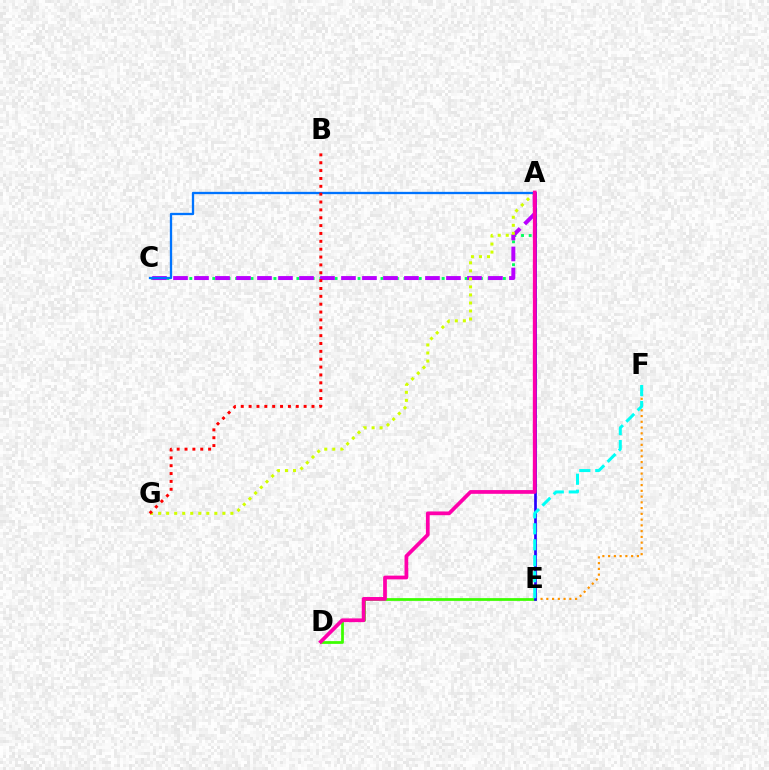{('E', 'F'): [{'color': '#ff9400', 'line_style': 'dotted', 'thickness': 1.56}, {'color': '#00fff6', 'line_style': 'dashed', 'thickness': 2.17}], ('D', 'E'): [{'color': '#3dff00', 'line_style': 'solid', 'thickness': 1.98}], ('A', 'C'): [{'color': '#00ff5c', 'line_style': 'dotted', 'thickness': 2.08}, {'color': '#b900ff', 'line_style': 'dashed', 'thickness': 2.85}, {'color': '#0074ff', 'line_style': 'solid', 'thickness': 1.66}], ('A', 'E'): [{'color': '#2500ff', 'line_style': 'solid', 'thickness': 1.94}], ('A', 'G'): [{'color': '#d1ff00', 'line_style': 'dotted', 'thickness': 2.18}], ('A', 'D'): [{'color': '#ff00ac', 'line_style': 'solid', 'thickness': 2.69}], ('B', 'G'): [{'color': '#ff0000', 'line_style': 'dotted', 'thickness': 2.14}]}